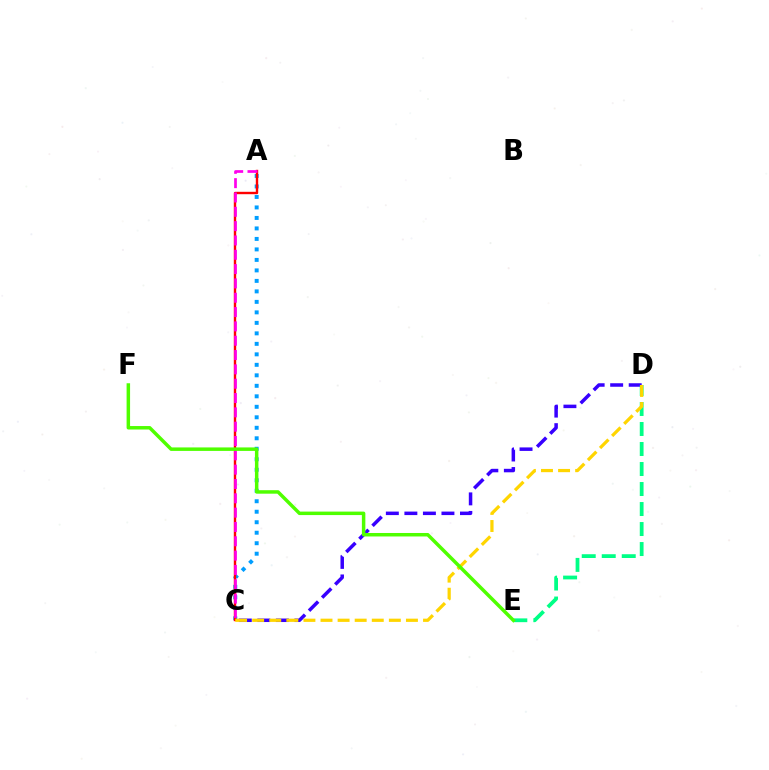{('C', 'D'): [{'color': '#3700ff', 'line_style': 'dashed', 'thickness': 2.52}, {'color': '#ffd500', 'line_style': 'dashed', 'thickness': 2.32}], ('D', 'E'): [{'color': '#00ff86', 'line_style': 'dashed', 'thickness': 2.72}], ('A', 'C'): [{'color': '#009eff', 'line_style': 'dotted', 'thickness': 2.85}, {'color': '#ff0000', 'line_style': 'solid', 'thickness': 1.73}, {'color': '#ff00ed', 'line_style': 'dashed', 'thickness': 1.95}], ('E', 'F'): [{'color': '#4fff00', 'line_style': 'solid', 'thickness': 2.51}]}